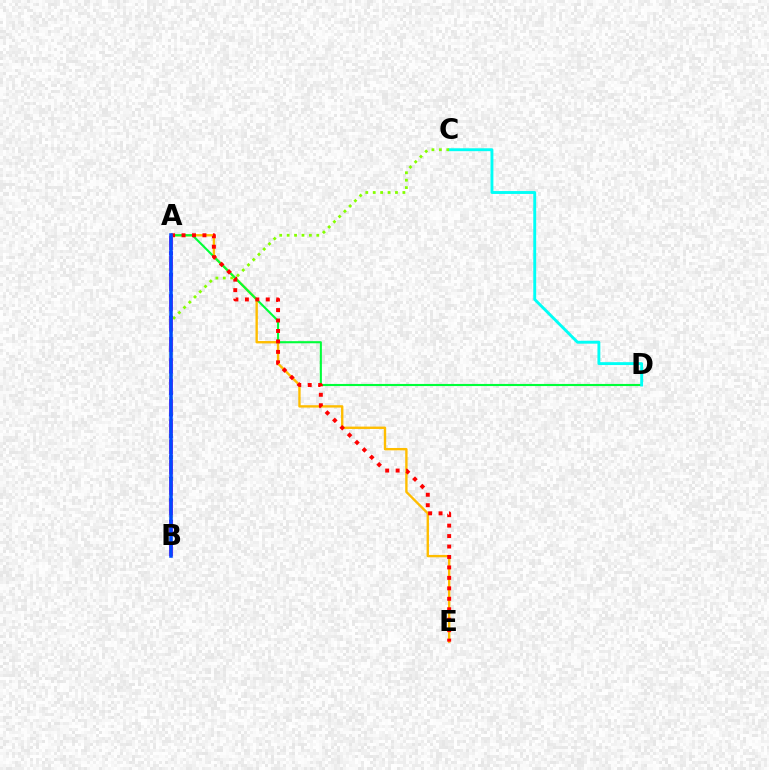{('A', 'E'): [{'color': '#ffbd00', 'line_style': 'solid', 'thickness': 1.71}, {'color': '#ff0000', 'line_style': 'dotted', 'thickness': 2.84}], ('A', 'B'): [{'color': '#7200ff', 'line_style': 'dotted', 'thickness': 2.92}, {'color': '#ff00cf', 'line_style': 'dashed', 'thickness': 2.77}, {'color': '#004bff', 'line_style': 'solid', 'thickness': 2.54}], ('A', 'D'): [{'color': '#00ff39', 'line_style': 'solid', 'thickness': 1.52}], ('C', 'D'): [{'color': '#00fff6', 'line_style': 'solid', 'thickness': 2.08}], ('B', 'C'): [{'color': '#84ff00', 'line_style': 'dotted', 'thickness': 2.01}]}